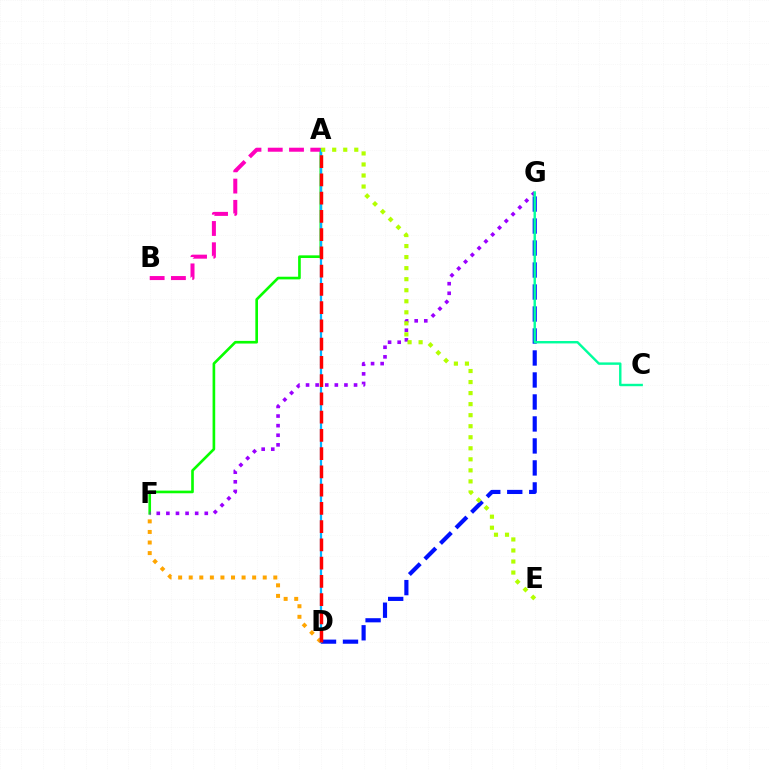{('A', 'F'): [{'color': '#08ff00', 'line_style': 'solid', 'thickness': 1.91}], ('D', 'F'): [{'color': '#ffa500', 'line_style': 'dotted', 'thickness': 2.87}], ('D', 'G'): [{'color': '#0010ff', 'line_style': 'dashed', 'thickness': 2.99}], ('F', 'G'): [{'color': '#9b00ff', 'line_style': 'dotted', 'thickness': 2.61}], ('A', 'B'): [{'color': '#ff00bd', 'line_style': 'dashed', 'thickness': 2.89}], ('A', 'D'): [{'color': '#00b5ff', 'line_style': 'solid', 'thickness': 1.6}, {'color': '#ff0000', 'line_style': 'dashed', 'thickness': 2.48}], ('A', 'E'): [{'color': '#b3ff00', 'line_style': 'dotted', 'thickness': 3.0}], ('C', 'G'): [{'color': '#00ff9d', 'line_style': 'solid', 'thickness': 1.74}]}